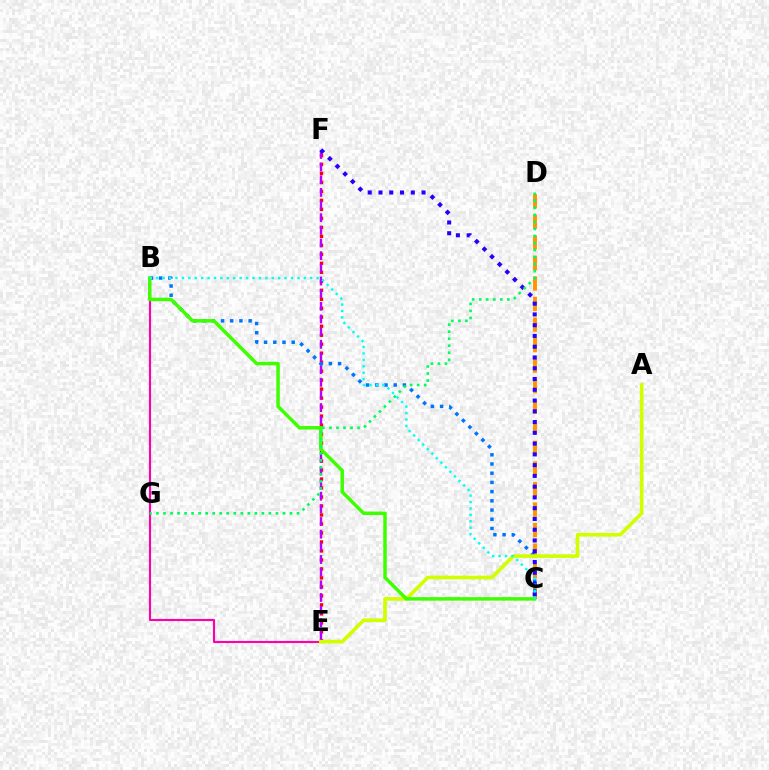{('E', 'F'): [{'color': '#ff0000', 'line_style': 'dotted', 'thickness': 2.44}, {'color': '#b900ff', 'line_style': 'dashed', 'thickness': 1.72}], ('B', 'E'): [{'color': '#ff00ac', 'line_style': 'solid', 'thickness': 1.53}], ('C', 'D'): [{'color': '#ff9400', 'line_style': 'dashed', 'thickness': 2.79}], ('B', 'C'): [{'color': '#0074ff', 'line_style': 'dotted', 'thickness': 2.5}, {'color': '#3dff00', 'line_style': 'solid', 'thickness': 2.5}, {'color': '#00fff6', 'line_style': 'dotted', 'thickness': 1.74}], ('A', 'E'): [{'color': '#d1ff00', 'line_style': 'solid', 'thickness': 2.62}], ('C', 'F'): [{'color': '#2500ff', 'line_style': 'dotted', 'thickness': 2.92}], ('D', 'G'): [{'color': '#00ff5c', 'line_style': 'dotted', 'thickness': 1.91}]}